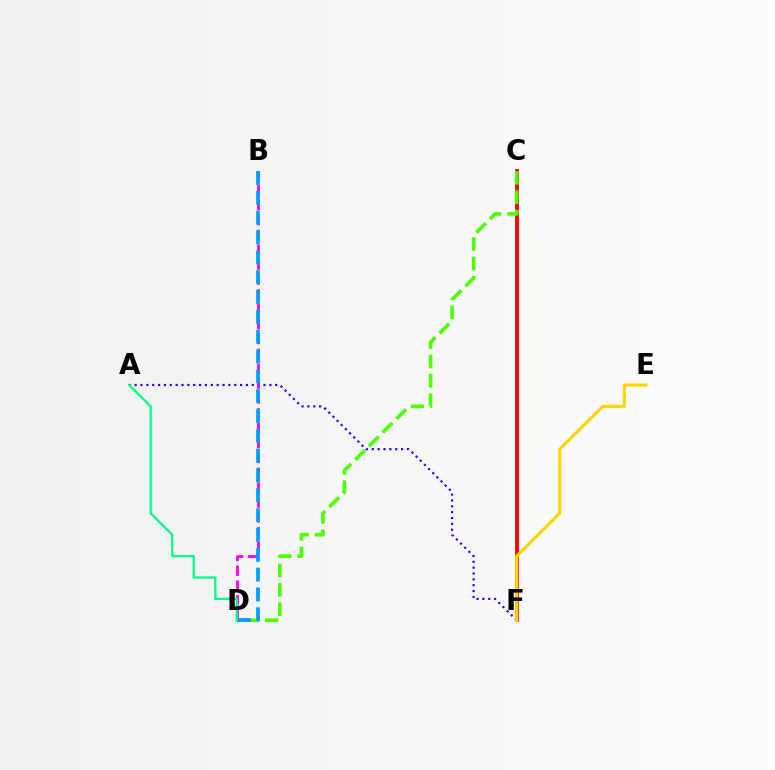{('C', 'F'): [{'color': '#ff0000', 'line_style': 'solid', 'thickness': 2.76}], ('C', 'D'): [{'color': '#4fff00', 'line_style': 'dashed', 'thickness': 2.63}], ('A', 'F'): [{'color': '#3700ff', 'line_style': 'dotted', 'thickness': 1.59}], ('B', 'D'): [{'color': '#ff00ed', 'line_style': 'dashed', 'thickness': 2.02}, {'color': '#009eff', 'line_style': 'dashed', 'thickness': 2.69}], ('E', 'F'): [{'color': '#ffd500', 'line_style': 'solid', 'thickness': 2.23}], ('A', 'D'): [{'color': '#00ff86', 'line_style': 'solid', 'thickness': 1.63}]}